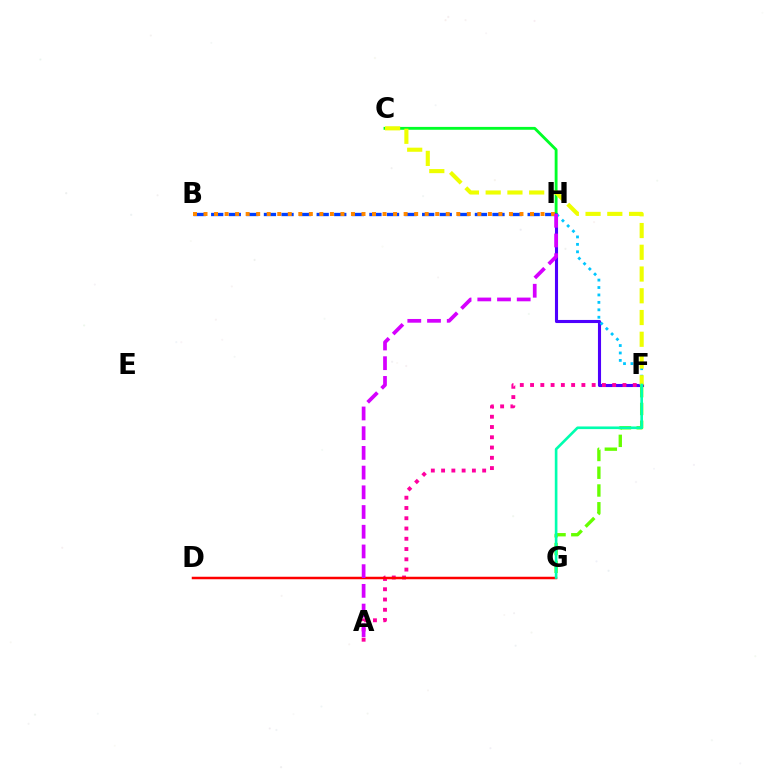{('F', 'H'): [{'color': '#4f00ff', 'line_style': 'solid', 'thickness': 2.23}, {'color': '#00c7ff', 'line_style': 'dotted', 'thickness': 2.02}], ('C', 'H'): [{'color': '#00ff27', 'line_style': 'solid', 'thickness': 2.06}], ('B', 'H'): [{'color': '#003fff', 'line_style': 'dashed', 'thickness': 2.39}, {'color': '#ff8800', 'line_style': 'dotted', 'thickness': 2.86}], ('A', 'F'): [{'color': '#ff00a0', 'line_style': 'dotted', 'thickness': 2.79}], ('D', 'G'): [{'color': '#ff0000', 'line_style': 'solid', 'thickness': 1.79}], ('F', 'G'): [{'color': '#66ff00', 'line_style': 'dashed', 'thickness': 2.41}, {'color': '#00ffaf', 'line_style': 'solid', 'thickness': 1.9}], ('C', 'F'): [{'color': '#eeff00', 'line_style': 'dashed', 'thickness': 2.95}], ('A', 'H'): [{'color': '#d600ff', 'line_style': 'dashed', 'thickness': 2.68}]}